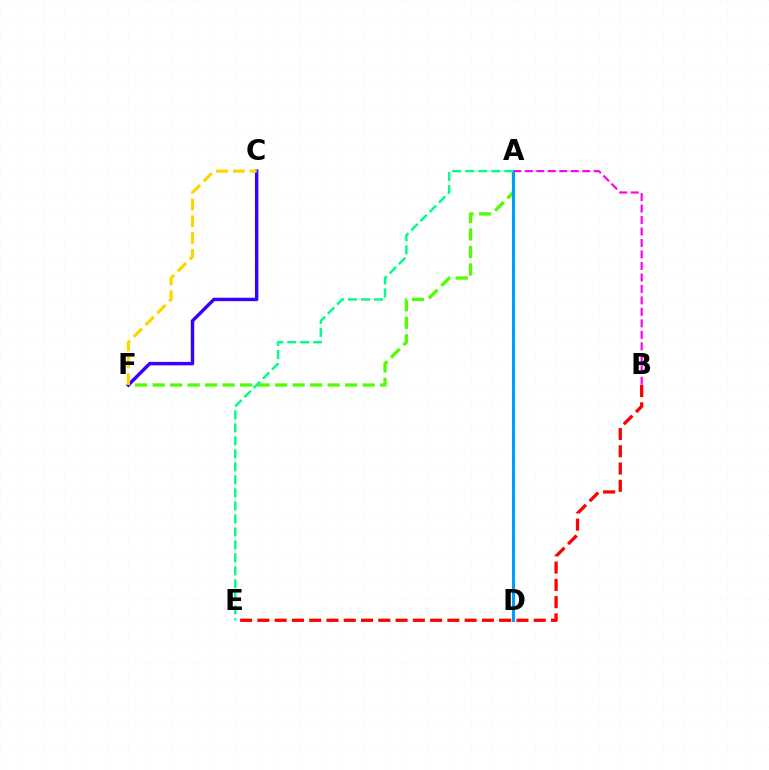{('A', 'F'): [{'color': '#4fff00', 'line_style': 'dashed', 'thickness': 2.38}], ('A', 'D'): [{'color': '#009eff', 'line_style': 'solid', 'thickness': 2.18}], ('C', 'F'): [{'color': '#3700ff', 'line_style': 'solid', 'thickness': 2.48}, {'color': '#ffd500', 'line_style': 'dashed', 'thickness': 2.28}], ('B', 'E'): [{'color': '#ff0000', 'line_style': 'dashed', 'thickness': 2.35}], ('A', 'B'): [{'color': '#ff00ed', 'line_style': 'dashed', 'thickness': 1.56}], ('A', 'E'): [{'color': '#00ff86', 'line_style': 'dashed', 'thickness': 1.77}]}